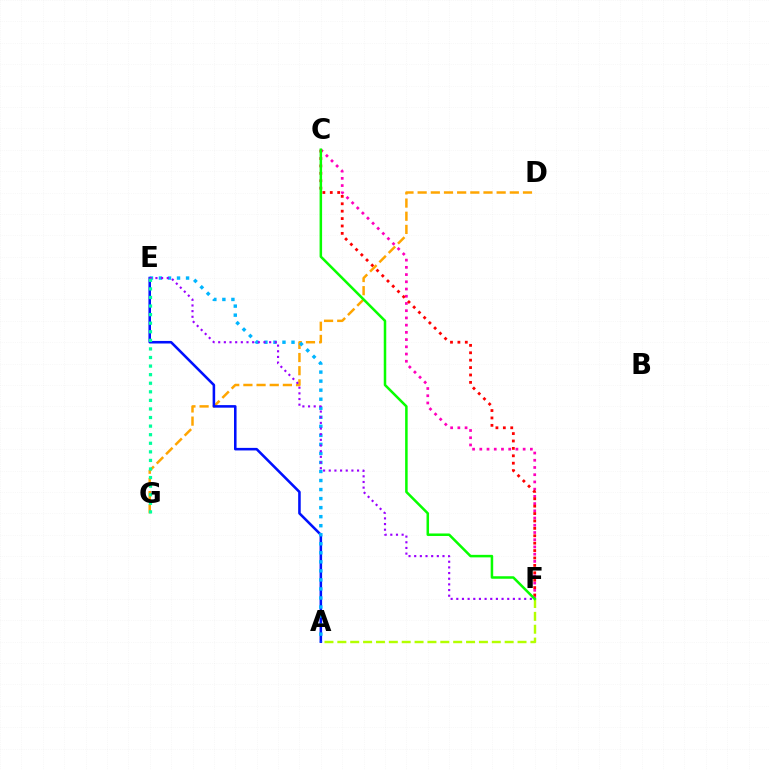{('C', 'F'): [{'color': '#ff00bd', 'line_style': 'dotted', 'thickness': 1.96}, {'color': '#ff0000', 'line_style': 'dotted', 'thickness': 2.01}, {'color': '#08ff00', 'line_style': 'solid', 'thickness': 1.81}], ('A', 'F'): [{'color': '#b3ff00', 'line_style': 'dashed', 'thickness': 1.75}], ('D', 'G'): [{'color': '#ffa500', 'line_style': 'dashed', 'thickness': 1.79}], ('A', 'E'): [{'color': '#0010ff', 'line_style': 'solid', 'thickness': 1.84}, {'color': '#00b5ff', 'line_style': 'dotted', 'thickness': 2.45}], ('E', 'F'): [{'color': '#9b00ff', 'line_style': 'dotted', 'thickness': 1.54}], ('E', 'G'): [{'color': '#00ff9d', 'line_style': 'dotted', 'thickness': 2.33}]}